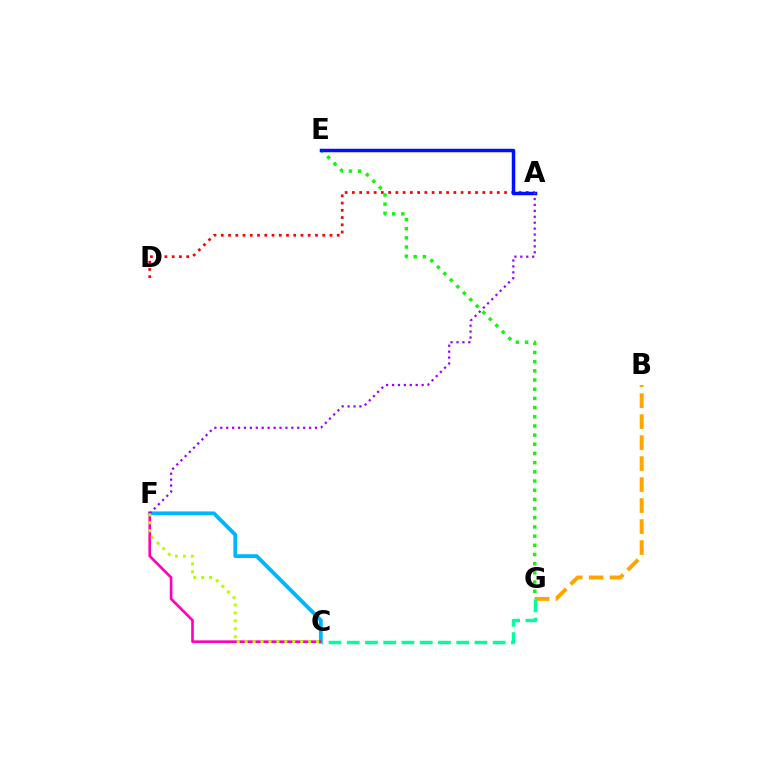{('C', 'F'): [{'color': '#00b5ff', 'line_style': 'solid', 'thickness': 2.74}, {'color': '#ff00bd', 'line_style': 'solid', 'thickness': 1.9}, {'color': '#b3ff00', 'line_style': 'dotted', 'thickness': 2.15}], ('B', 'G'): [{'color': '#ffa500', 'line_style': 'dashed', 'thickness': 2.85}], ('A', 'D'): [{'color': '#ff0000', 'line_style': 'dotted', 'thickness': 1.97}], ('E', 'G'): [{'color': '#08ff00', 'line_style': 'dotted', 'thickness': 2.49}], ('A', 'E'): [{'color': '#0010ff', 'line_style': 'solid', 'thickness': 2.52}], ('A', 'F'): [{'color': '#9b00ff', 'line_style': 'dotted', 'thickness': 1.61}], ('C', 'G'): [{'color': '#00ff9d', 'line_style': 'dashed', 'thickness': 2.48}]}